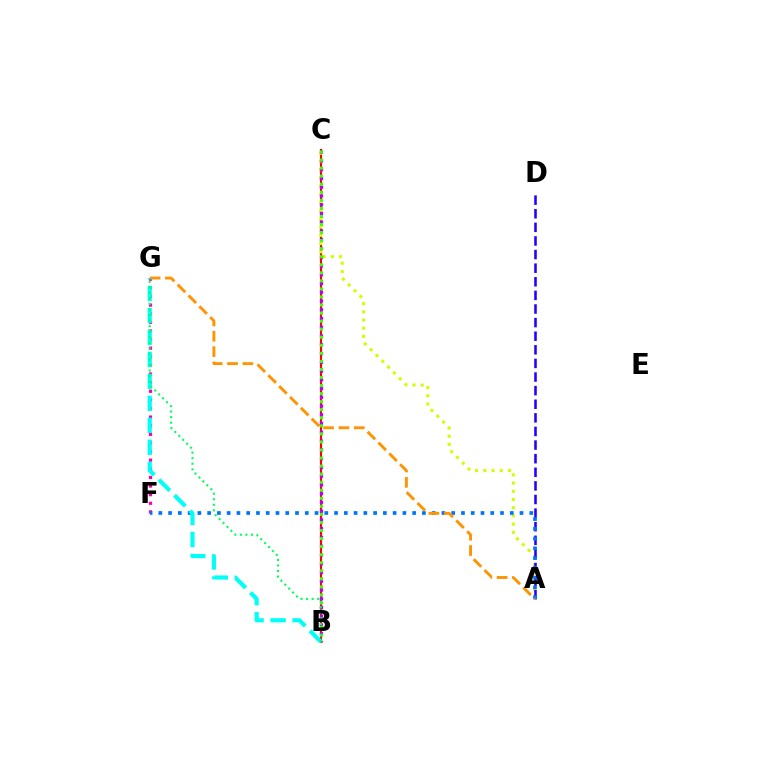{('B', 'C'): [{'color': '#ff0000', 'line_style': 'solid', 'thickness': 1.54}, {'color': '#b900ff', 'line_style': 'dotted', 'thickness': 2.38}, {'color': '#3dff00', 'line_style': 'dotted', 'thickness': 2.19}], ('F', 'G'): [{'color': '#ff00ac', 'line_style': 'dotted', 'thickness': 2.34}], ('A', 'C'): [{'color': '#d1ff00', 'line_style': 'dotted', 'thickness': 2.23}], ('A', 'D'): [{'color': '#2500ff', 'line_style': 'dashed', 'thickness': 1.85}], ('A', 'F'): [{'color': '#0074ff', 'line_style': 'dotted', 'thickness': 2.65}], ('A', 'G'): [{'color': '#ff9400', 'line_style': 'dashed', 'thickness': 2.08}], ('B', 'G'): [{'color': '#00fff6', 'line_style': 'dashed', 'thickness': 2.99}, {'color': '#00ff5c', 'line_style': 'dotted', 'thickness': 1.51}]}